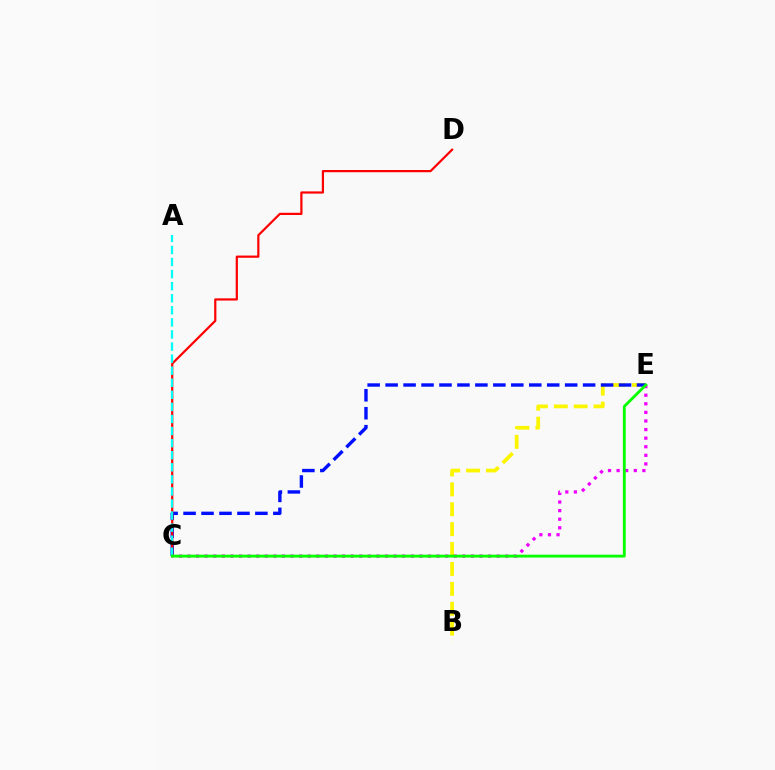{('C', 'E'): [{'color': '#ee00ff', 'line_style': 'dotted', 'thickness': 2.33}, {'color': '#0010ff', 'line_style': 'dashed', 'thickness': 2.44}, {'color': '#08ff00', 'line_style': 'solid', 'thickness': 2.06}], ('B', 'E'): [{'color': '#fcf500', 'line_style': 'dashed', 'thickness': 2.7}], ('C', 'D'): [{'color': '#ff0000', 'line_style': 'solid', 'thickness': 1.59}], ('A', 'C'): [{'color': '#00fff6', 'line_style': 'dashed', 'thickness': 1.64}]}